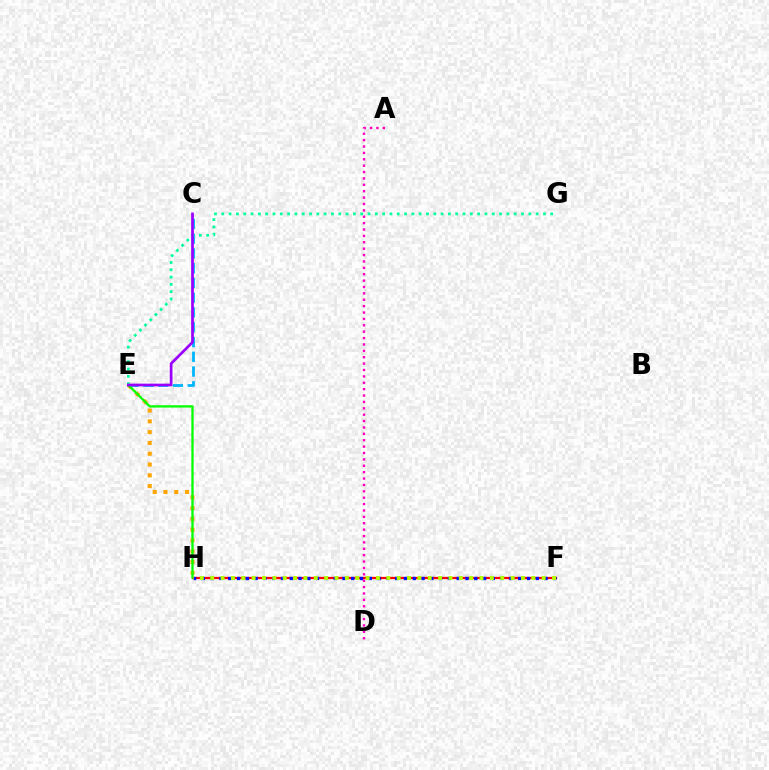{('F', 'H'): [{'color': '#ff0000', 'line_style': 'solid', 'thickness': 1.62}, {'color': '#0010ff', 'line_style': 'dotted', 'thickness': 2.39}, {'color': '#b3ff00', 'line_style': 'dotted', 'thickness': 2.81}], ('E', 'H'): [{'color': '#ffa500', 'line_style': 'dotted', 'thickness': 2.93}, {'color': '#08ff00', 'line_style': 'solid', 'thickness': 1.67}], ('C', 'E'): [{'color': '#00b5ff', 'line_style': 'dashed', 'thickness': 2.01}, {'color': '#9b00ff', 'line_style': 'solid', 'thickness': 1.96}], ('A', 'D'): [{'color': '#ff00bd', 'line_style': 'dotted', 'thickness': 1.73}], ('E', 'G'): [{'color': '#00ff9d', 'line_style': 'dotted', 'thickness': 1.99}]}